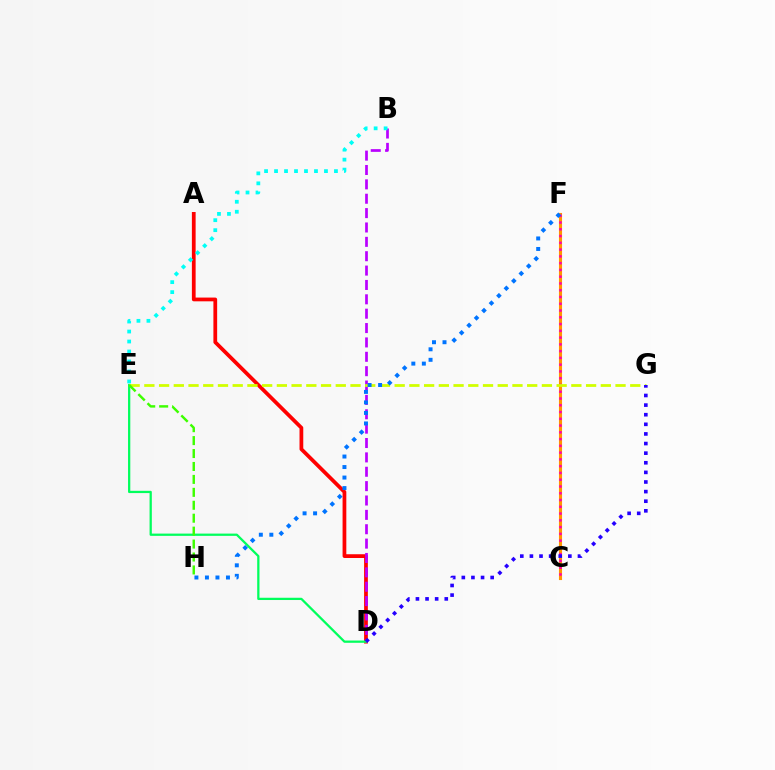{('A', 'D'): [{'color': '#ff0000', 'line_style': 'solid', 'thickness': 2.7}], ('B', 'D'): [{'color': '#b900ff', 'line_style': 'dashed', 'thickness': 1.95}], ('C', 'F'): [{'color': '#ff9400', 'line_style': 'solid', 'thickness': 2.24}, {'color': '#ff00ac', 'line_style': 'dotted', 'thickness': 1.84}], ('D', 'E'): [{'color': '#00ff5c', 'line_style': 'solid', 'thickness': 1.63}], ('E', 'G'): [{'color': '#d1ff00', 'line_style': 'dashed', 'thickness': 2.0}], ('D', 'G'): [{'color': '#2500ff', 'line_style': 'dotted', 'thickness': 2.61}], ('E', 'H'): [{'color': '#3dff00', 'line_style': 'dashed', 'thickness': 1.76}], ('B', 'E'): [{'color': '#00fff6', 'line_style': 'dotted', 'thickness': 2.71}], ('F', 'H'): [{'color': '#0074ff', 'line_style': 'dotted', 'thickness': 2.86}]}